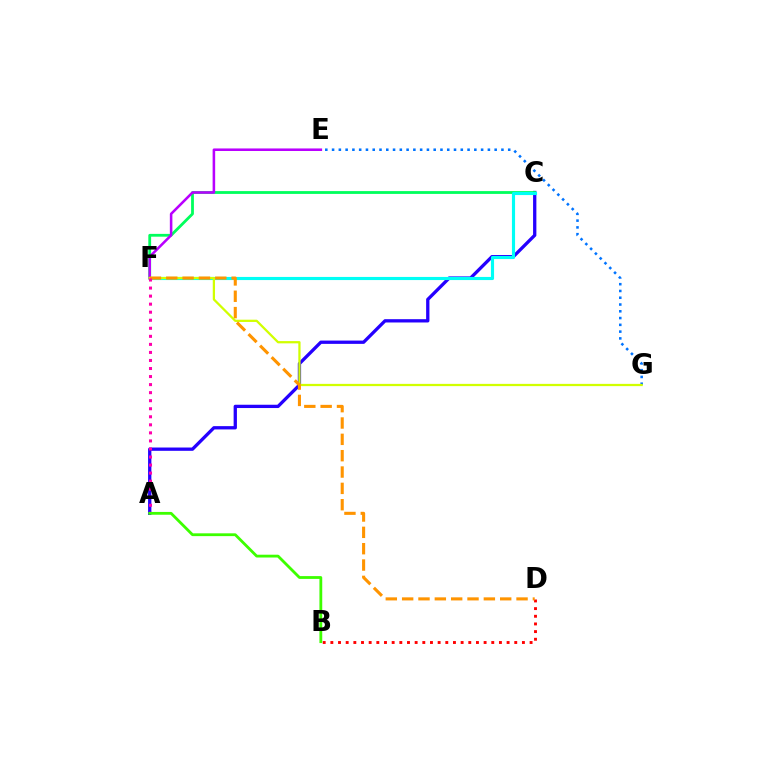{('E', 'G'): [{'color': '#0074ff', 'line_style': 'dotted', 'thickness': 1.84}], ('A', 'C'): [{'color': '#2500ff', 'line_style': 'solid', 'thickness': 2.37}], ('C', 'F'): [{'color': '#00ff5c', 'line_style': 'solid', 'thickness': 2.02}, {'color': '#00fff6', 'line_style': 'solid', 'thickness': 2.25}], ('B', 'D'): [{'color': '#ff0000', 'line_style': 'dotted', 'thickness': 2.08}], ('E', 'F'): [{'color': '#b900ff', 'line_style': 'solid', 'thickness': 1.84}], ('F', 'G'): [{'color': '#d1ff00', 'line_style': 'solid', 'thickness': 1.63}], ('D', 'F'): [{'color': '#ff9400', 'line_style': 'dashed', 'thickness': 2.22}], ('A', 'F'): [{'color': '#ff00ac', 'line_style': 'dotted', 'thickness': 2.19}], ('A', 'B'): [{'color': '#3dff00', 'line_style': 'solid', 'thickness': 2.02}]}